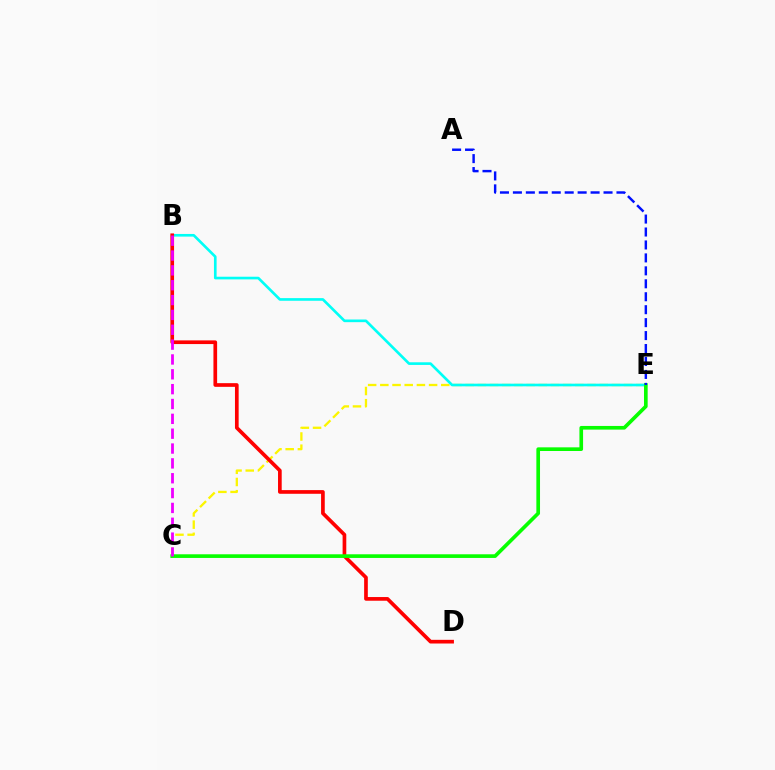{('C', 'E'): [{'color': '#fcf500', 'line_style': 'dashed', 'thickness': 1.66}, {'color': '#08ff00', 'line_style': 'solid', 'thickness': 2.63}], ('B', 'E'): [{'color': '#00fff6', 'line_style': 'solid', 'thickness': 1.91}], ('B', 'D'): [{'color': '#ff0000', 'line_style': 'solid', 'thickness': 2.65}], ('A', 'E'): [{'color': '#0010ff', 'line_style': 'dashed', 'thickness': 1.76}], ('B', 'C'): [{'color': '#ee00ff', 'line_style': 'dashed', 'thickness': 2.02}]}